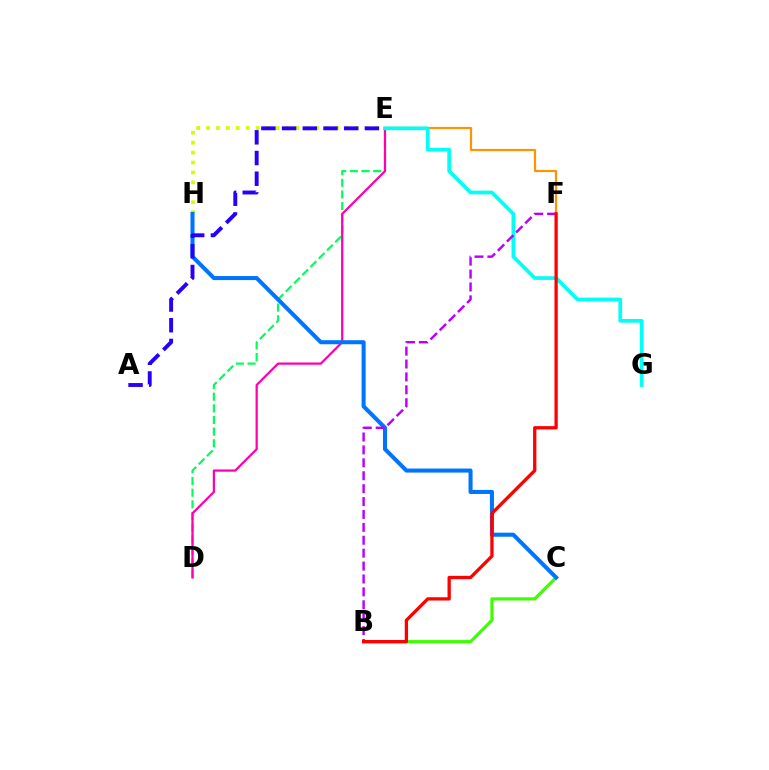{('E', 'H'): [{'color': '#d1ff00', 'line_style': 'dotted', 'thickness': 2.69}], ('D', 'E'): [{'color': '#00ff5c', 'line_style': 'dashed', 'thickness': 1.58}, {'color': '#ff00ac', 'line_style': 'solid', 'thickness': 1.61}], ('E', 'F'): [{'color': '#ff9400', 'line_style': 'solid', 'thickness': 1.58}], ('B', 'C'): [{'color': '#3dff00', 'line_style': 'solid', 'thickness': 2.29}], ('C', 'H'): [{'color': '#0074ff', 'line_style': 'solid', 'thickness': 2.92}], ('E', 'G'): [{'color': '#00fff6', 'line_style': 'solid', 'thickness': 2.67}], ('B', 'F'): [{'color': '#b900ff', 'line_style': 'dashed', 'thickness': 1.75}, {'color': '#ff0000', 'line_style': 'solid', 'thickness': 2.37}], ('A', 'E'): [{'color': '#2500ff', 'line_style': 'dashed', 'thickness': 2.81}]}